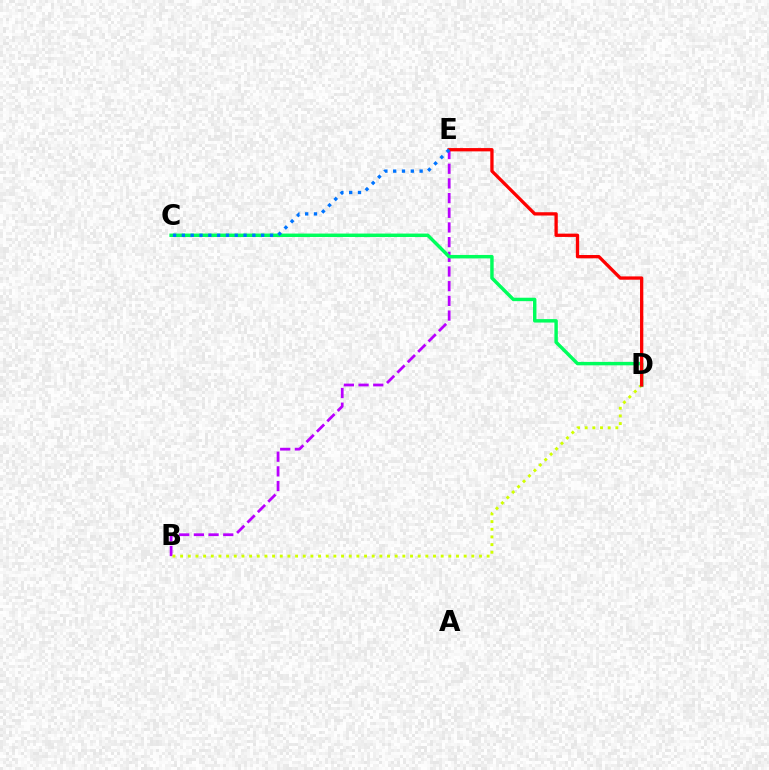{('B', 'E'): [{'color': '#b900ff', 'line_style': 'dashed', 'thickness': 1.99}], ('B', 'D'): [{'color': '#d1ff00', 'line_style': 'dotted', 'thickness': 2.08}], ('C', 'D'): [{'color': '#00ff5c', 'line_style': 'solid', 'thickness': 2.47}], ('D', 'E'): [{'color': '#ff0000', 'line_style': 'solid', 'thickness': 2.38}], ('C', 'E'): [{'color': '#0074ff', 'line_style': 'dotted', 'thickness': 2.39}]}